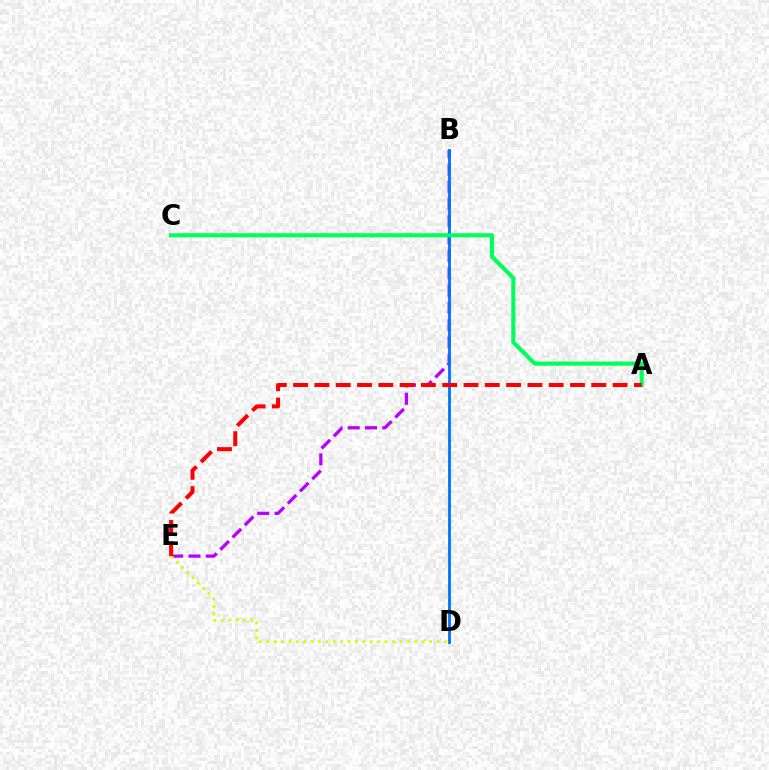{('B', 'E'): [{'color': '#b900ff', 'line_style': 'dashed', 'thickness': 2.35}], ('B', 'D'): [{'color': '#0074ff', 'line_style': 'solid', 'thickness': 2.03}], ('D', 'E'): [{'color': '#d1ff00', 'line_style': 'dotted', 'thickness': 2.01}], ('A', 'C'): [{'color': '#00ff5c', 'line_style': 'solid', 'thickness': 2.96}], ('A', 'E'): [{'color': '#ff0000', 'line_style': 'dashed', 'thickness': 2.89}]}